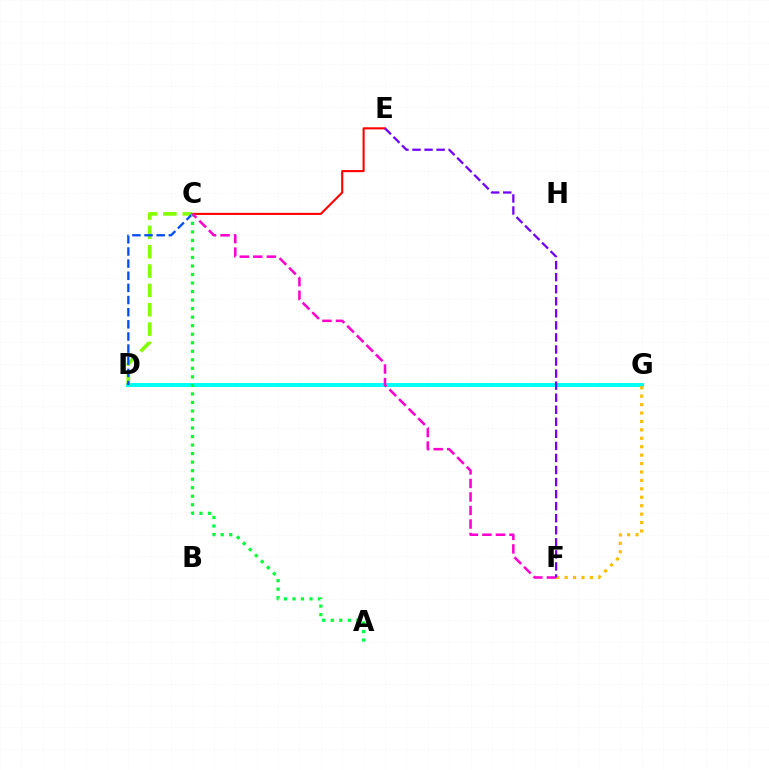{('D', 'G'): [{'color': '#00fff6', 'line_style': 'solid', 'thickness': 2.83}], ('C', 'E'): [{'color': '#ff0000', 'line_style': 'solid', 'thickness': 1.51}], ('C', 'D'): [{'color': '#84ff00', 'line_style': 'dashed', 'thickness': 2.63}, {'color': '#004bff', 'line_style': 'dashed', 'thickness': 1.65}], ('F', 'G'): [{'color': '#ffbd00', 'line_style': 'dotted', 'thickness': 2.29}], ('A', 'C'): [{'color': '#00ff39', 'line_style': 'dotted', 'thickness': 2.32}], ('C', 'F'): [{'color': '#ff00cf', 'line_style': 'dashed', 'thickness': 1.84}], ('E', 'F'): [{'color': '#7200ff', 'line_style': 'dashed', 'thickness': 1.64}]}